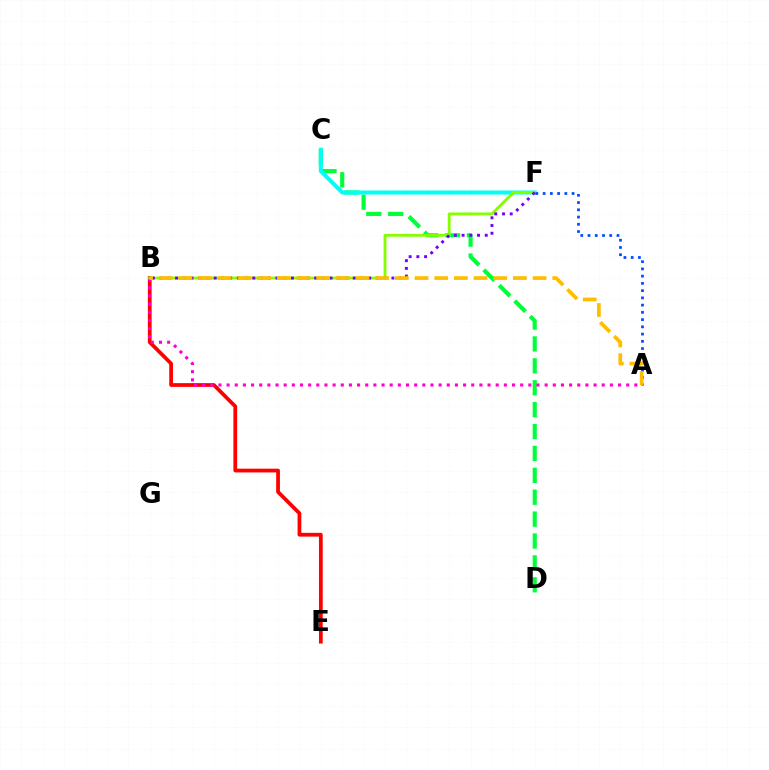{('B', 'E'): [{'color': '#ff0000', 'line_style': 'solid', 'thickness': 2.7}], ('C', 'D'): [{'color': '#00ff39', 'line_style': 'dashed', 'thickness': 2.97}], ('C', 'F'): [{'color': '#00fff6', 'line_style': 'solid', 'thickness': 2.91}], ('A', 'B'): [{'color': '#ff00cf', 'line_style': 'dotted', 'thickness': 2.22}, {'color': '#ffbd00', 'line_style': 'dashed', 'thickness': 2.67}], ('B', 'F'): [{'color': '#84ff00', 'line_style': 'solid', 'thickness': 2.04}, {'color': '#7200ff', 'line_style': 'dotted', 'thickness': 2.1}], ('A', 'F'): [{'color': '#004bff', 'line_style': 'dotted', 'thickness': 1.97}]}